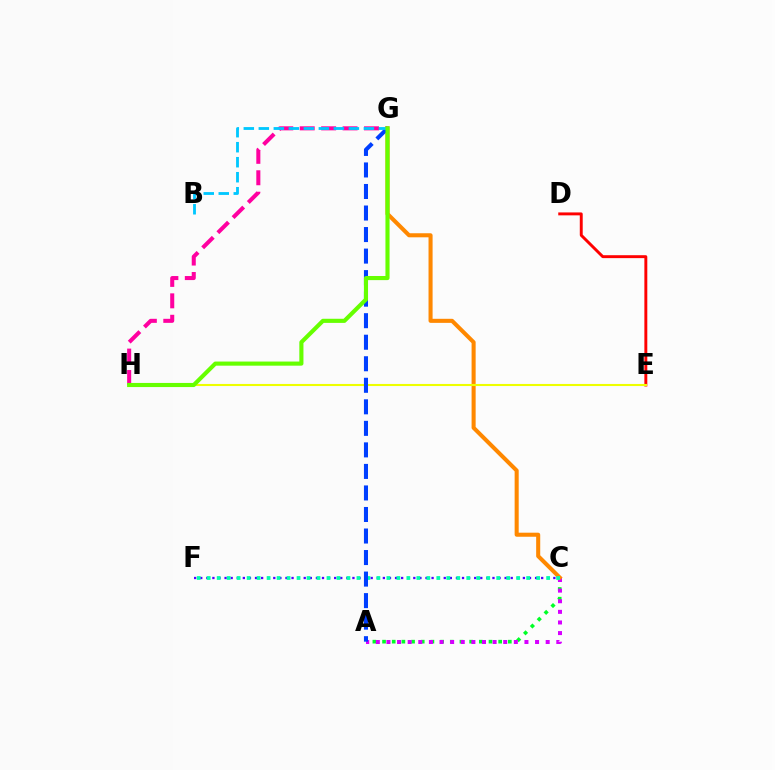{('A', 'C'): [{'color': '#00ff27', 'line_style': 'dotted', 'thickness': 2.63}, {'color': '#d600ff', 'line_style': 'dotted', 'thickness': 2.88}], ('C', 'G'): [{'color': '#ff8800', 'line_style': 'solid', 'thickness': 2.92}], ('C', 'F'): [{'color': '#4f00ff', 'line_style': 'dotted', 'thickness': 1.65}, {'color': '#00ffaf', 'line_style': 'dotted', 'thickness': 2.71}], ('G', 'H'): [{'color': '#ff00a0', 'line_style': 'dashed', 'thickness': 2.91}, {'color': '#66ff00', 'line_style': 'solid', 'thickness': 2.97}], ('D', 'E'): [{'color': '#ff0000', 'line_style': 'solid', 'thickness': 2.1}], ('E', 'H'): [{'color': '#eeff00', 'line_style': 'solid', 'thickness': 1.51}], ('A', 'G'): [{'color': '#003fff', 'line_style': 'dashed', 'thickness': 2.93}], ('B', 'G'): [{'color': '#00c7ff', 'line_style': 'dashed', 'thickness': 2.04}]}